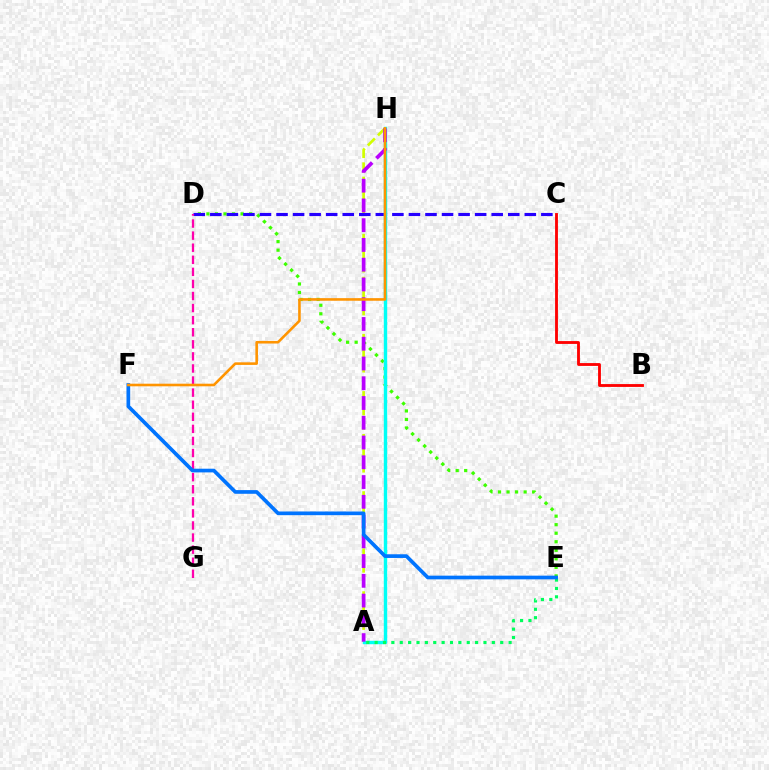{('A', 'H'): [{'color': '#d1ff00', 'line_style': 'dashed', 'thickness': 1.94}, {'color': '#00fff6', 'line_style': 'solid', 'thickness': 2.45}, {'color': '#b900ff', 'line_style': 'dashed', 'thickness': 2.68}], ('D', 'E'): [{'color': '#3dff00', 'line_style': 'dotted', 'thickness': 2.32}], ('C', 'D'): [{'color': '#2500ff', 'line_style': 'dashed', 'thickness': 2.25}], ('A', 'E'): [{'color': '#00ff5c', 'line_style': 'dotted', 'thickness': 2.27}], ('D', 'G'): [{'color': '#ff00ac', 'line_style': 'dashed', 'thickness': 1.64}], ('E', 'F'): [{'color': '#0074ff', 'line_style': 'solid', 'thickness': 2.66}], ('F', 'H'): [{'color': '#ff9400', 'line_style': 'solid', 'thickness': 1.87}], ('B', 'C'): [{'color': '#ff0000', 'line_style': 'solid', 'thickness': 2.05}]}